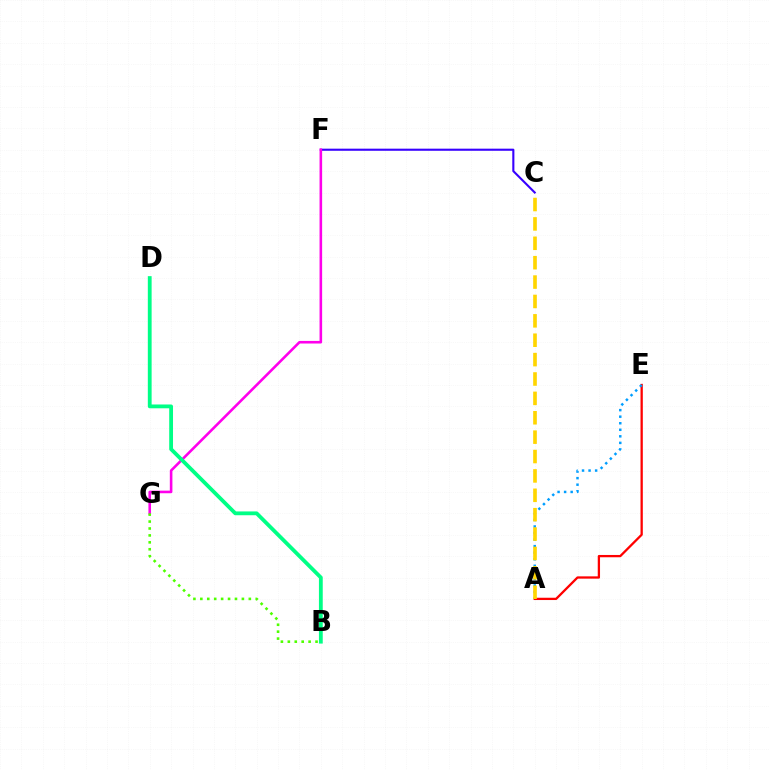{('C', 'F'): [{'color': '#3700ff', 'line_style': 'solid', 'thickness': 1.52}], ('F', 'G'): [{'color': '#ff00ed', 'line_style': 'solid', 'thickness': 1.87}], ('A', 'E'): [{'color': '#ff0000', 'line_style': 'solid', 'thickness': 1.65}, {'color': '#009eff', 'line_style': 'dotted', 'thickness': 1.78}], ('B', 'D'): [{'color': '#00ff86', 'line_style': 'solid', 'thickness': 2.74}], ('B', 'G'): [{'color': '#4fff00', 'line_style': 'dotted', 'thickness': 1.88}], ('A', 'C'): [{'color': '#ffd500', 'line_style': 'dashed', 'thickness': 2.63}]}